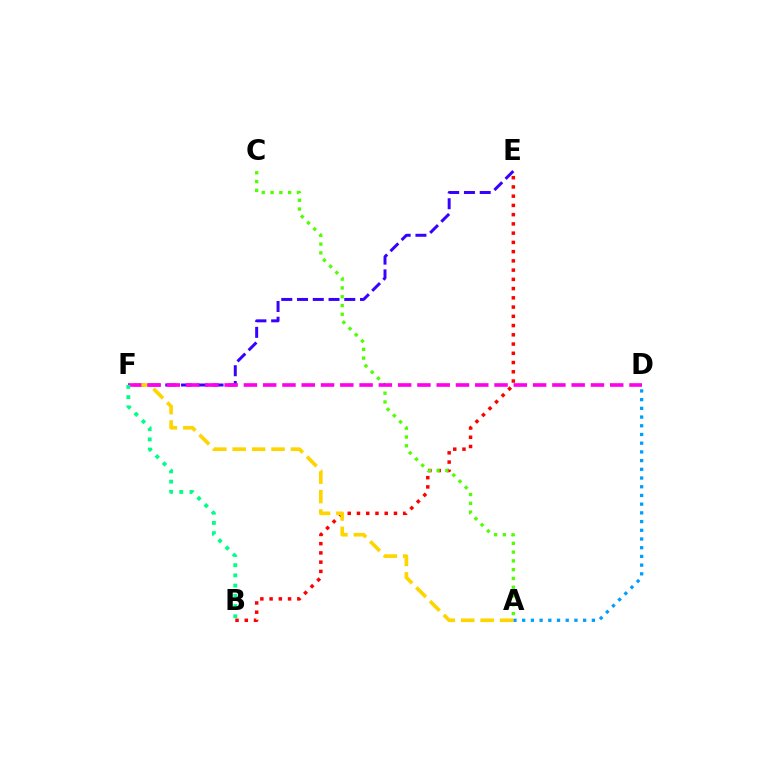{('B', 'E'): [{'color': '#ff0000', 'line_style': 'dotted', 'thickness': 2.51}], ('A', 'C'): [{'color': '#4fff00', 'line_style': 'dotted', 'thickness': 2.39}], ('E', 'F'): [{'color': '#3700ff', 'line_style': 'dashed', 'thickness': 2.14}], ('A', 'D'): [{'color': '#009eff', 'line_style': 'dotted', 'thickness': 2.37}], ('A', 'F'): [{'color': '#ffd500', 'line_style': 'dashed', 'thickness': 2.64}], ('D', 'F'): [{'color': '#ff00ed', 'line_style': 'dashed', 'thickness': 2.62}], ('B', 'F'): [{'color': '#00ff86', 'line_style': 'dotted', 'thickness': 2.78}]}